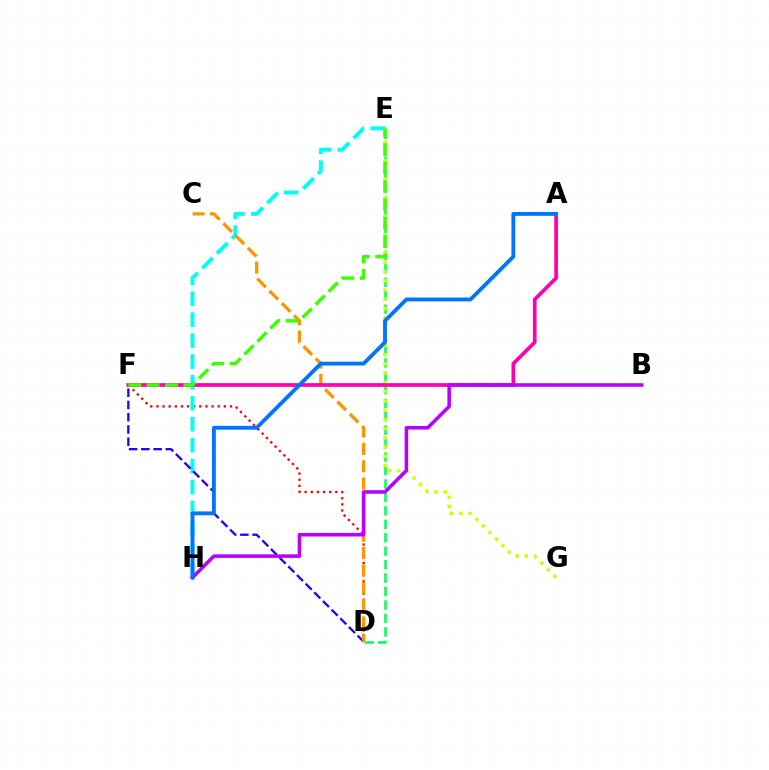{('D', 'E'): [{'color': '#00ff5c', 'line_style': 'dashed', 'thickness': 1.83}], ('D', 'F'): [{'color': '#ff0000', 'line_style': 'dotted', 'thickness': 1.67}, {'color': '#2500ff', 'line_style': 'dashed', 'thickness': 1.66}], ('E', 'H'): [{'color': '#00fff6', 'line_style': 'dashed', 'thickness': 2.84}], ('E', 'G'): [{'color': '#d1ff00', 'line_style': 'dotted', 'thickness': 2.51}], ('C', 'D'): [{'color': '#ff9400', 'line_style': 'dashed', 'thickness': 2.36}], ('A', 'F'): [{'color': '#ff00ac', 'line_style': 'solid', 'thickness': 2.66}], ('B', 'H'): [{'color': '#b900ff', 'line_style': 'solid', 'thickness': 2.56}], ('A', 'H'): [{'color': '#0074ff', 'line_style': 'solid', 'thickness': 2.77}], ('E', 'F'): [{'color': '#3dff00', 'line_style': 'dashed', 'thickness': 2.5}]}